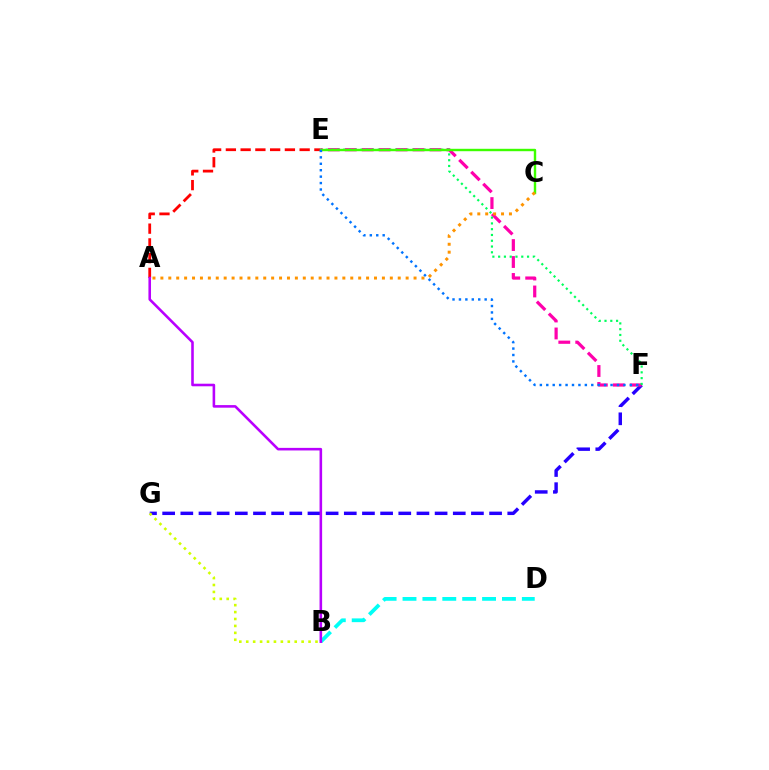{('F', 'G'): [{'color': '#2500ff', 'line_style': 'dashed', 'thickness': 2.47}], ('A', 'E'): [{'color': '#ff0000', 'line_style': 'dashed', 'thickness': 2.0}], ('B', 'G'): [{'color': '#d1ff00', 'line_style': 'dotted', 'thickness': 1.88}], ('E', 'F'): [{'color': '#ff00ac', 'line_style': 'dashed', 'thickness': 2.3}, {'color': '#00ff5c', 'line_style': 'dotted', 'thickness': 1.57}, {'color': '#0074ff', 'line_style': 'dotted', 'thickness': 1.75}], ('C', 'E'): [{'color': '#3dff00', 'line_style': 'solid', 'thickness': 1.74}], ('B', 'D'): [{'color': '#00fff6', 'line_style': 'dashed', 'thickness': 2.7}], ('A', 'C'): [{'color': '#ff9400', 'line_style': 'dotted', 'thickness': 2.15}], ('A', 'B'): [{'color': '#b900ff', 'line_style': 'solid', 'thickness': 1.86}]}